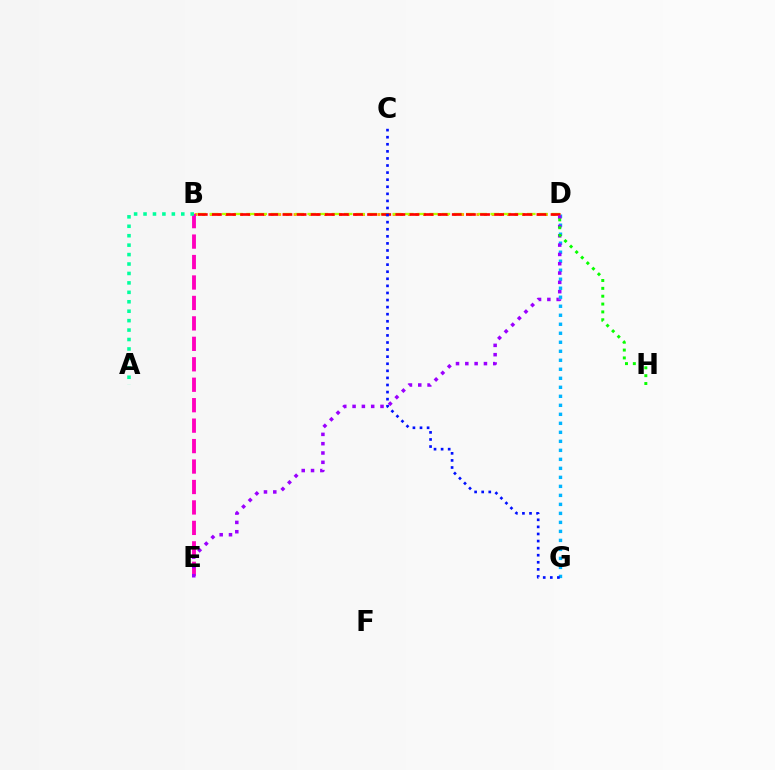{('D', 'G'): [{'color': '#00b5ff', 'line_style': 'dotted', 'thickness': 2.45}], ('B', 'D'): [{'color': '#ffa500', 'line_style': 'dotted', 'thickness': 2.07}, {'color': '#b3ff00', 'line_style': 'dashed', 'thickness': 1.66}, {'color': '#ff0000', 'line_style': 'dashed', 'thickness': 1.92}], ('B', 'E'): [{'color': '#ff00bd', 'line_style': 'dashed', 'thickness': 2.78}], ('A', 'B'): [{'color': '#00ff9d', 'line_style': 'dotted', 'thickness': 2.56}], ('D', 'E'): [{'color': '#9b00ff', 'line_style': 'dotted', 'thickness': 2.53}], ('C', 'G'): [{'color': '#0010ff', 'line_style': 'dotted', 'thickness': 1.92}], ('D', 'H'): [{'color': '#08ff00', 'line_style': 'dotted', 'thickness': 2.13}]}